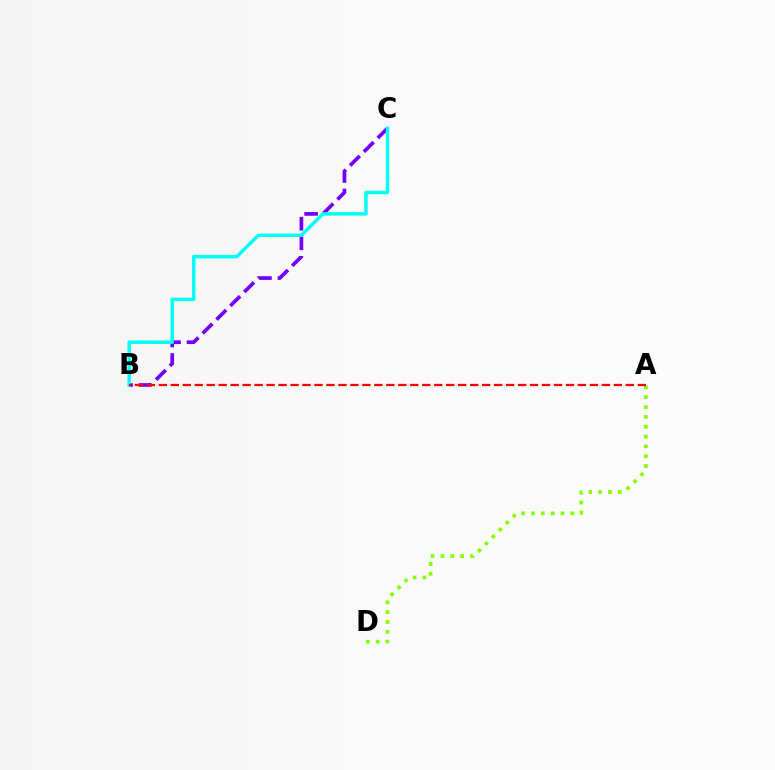{('A', 'D'): [{'color': '#84ff00', 'line_style': 'dotted', 'thickness': 2.67}], ('B', 'C'): [{'color': '#7200ff', 'line_style': 'dashed', 'thickness': 2.66}, {'color': '#00fff6', 'line_style': 'solid', 'thickness': 2.49}], ('A', 'B'): [{'color': '#ff0000', 'line_style': 'dashed', 'thickness': 1.63}]}